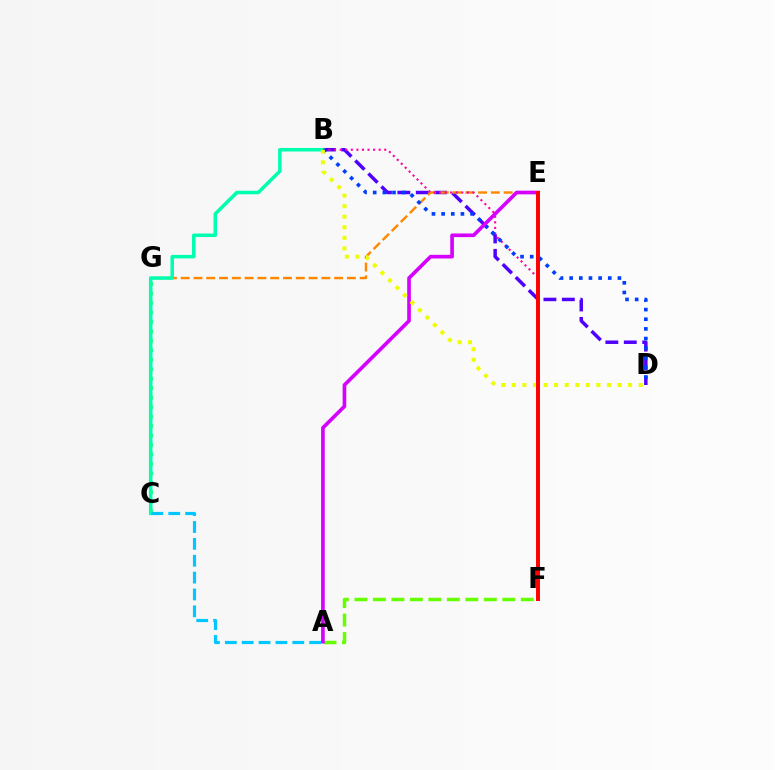{('B', 'D'): [{'color': '#4f00ff', 'line_style': 'dashed', 'thickness': 2.5}, {'color': '#003fff', 'line_style': 'dotted', 'thickness': 2.62}, {'color': '#eeff00', 'line_style': 'dotted', 'thickness': 2.87}], ('E', 'G'): [{'color': '#ff8800', 'line_style': 'dashed', 'thickness': 1.74}], ('C', 'G'): [{'color': '#00ff27', 'line_style': 'dotted', 'thickness': 2.57}], ('B', 'C'): [{'color': '#00ffaf', 'line_style': 'solid', 'thickness': 2.54}], ('A', 'F'): [{'color': '#66ff00', 'line_style': 'dashed', 'thickness': 2.51}], ('A', 'C'): [{'color': '#00c7ff', 'line_style': 'dashed', 'thickness': 2.29}], ('B', 'F'): [{'color': '#ff00a0', 'line_style': 'dotted', 'thickness': 1.51}], ('A', 'E'): [{'color': '#d600ff', 'line_style': 'solid', 'thickness': 2.63}], ('E', 'F'): [{'color': '#ff0000', 'line_style': 'solid', 'thickness': 2.85}]}